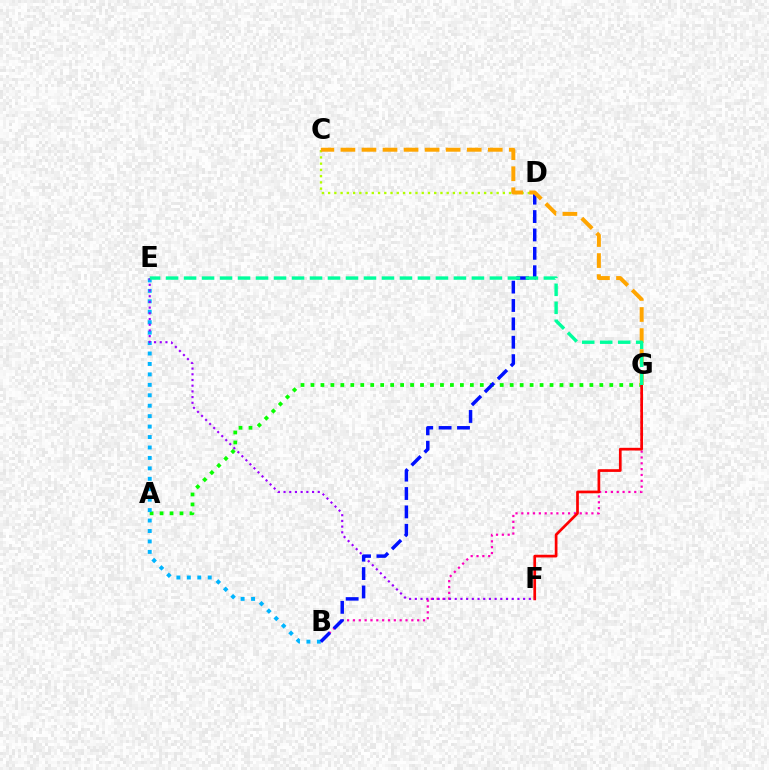{('C', 'D'): [{'color': '#b3ff00', 'line_style': 'dotted', 'thickness': 1.7}], ('B', 'G'): [{'color': '#ff00bd', 'line_style': 'dotted', 'thickness': 1.59}], ('A', 'G'): [{'color': '#08ff00', 'line_style': 'dotted', 'thickness': 2.71}], ('B', 'E'): [{'color': '#00b5ff', 'line_style': 'dotted', 'thickness': 2.84}], ('F', 'G'): [{'color': '#ff0000', 'line_style': 'solid', 'thickness': 1.95}], ('E', 'F'): [{'color': '#9b00ff', 'line_style': 'dotted', 'thickness': 1.55}], ('B', 'D'): [{'color': '#0010ff', 'line_style': 'dashed', 'thickness': 2.5}], ('C', 'G'): [{'color': '#ffa500', 'line_style': 'dashed', 'thickness': 2.86}], ('E', 'G'): [{'color': '#00ff9d', 'line_style': 'dashed', 'thickness': 2.44}]}